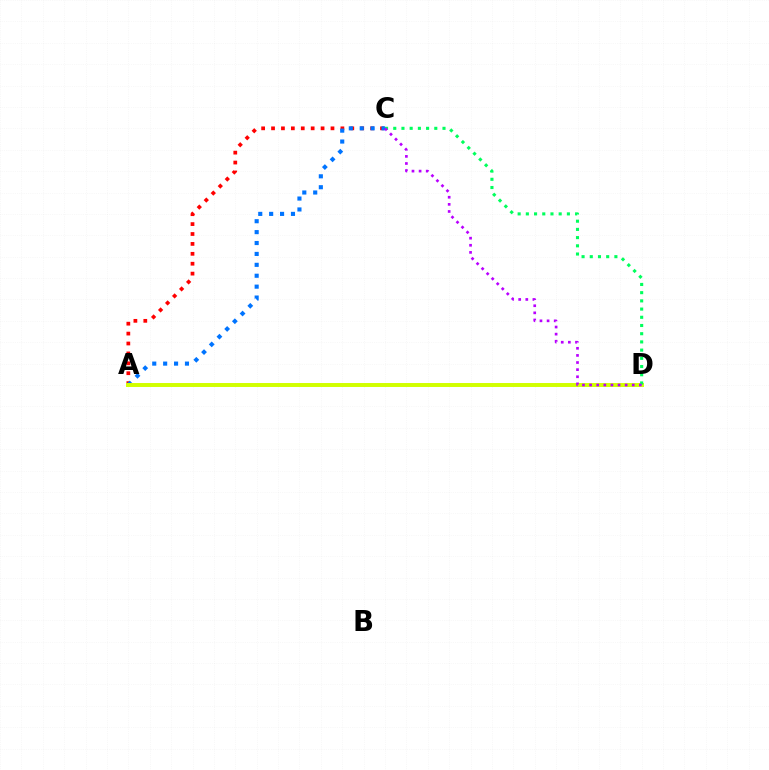{('A', 'C'): [{'color': '#ff0000', 'line_style': 'dotted', 'thickness': 2.69}, {'color': '#0074ff', 'line_style': 'dotted', 'thickness': 2.96}], ('A', 'D'): [{'color': '#d1ff00', 'line_style': 'solid', 'thickness': 2.84}], ('C', 'D'): [{'color': '#00ff5c', 'line_style': 'dotted', 'thickness': 2.23}, {'color': '#b900ff', 'line_style': 'dotted', 'thickness': 1.93}]}